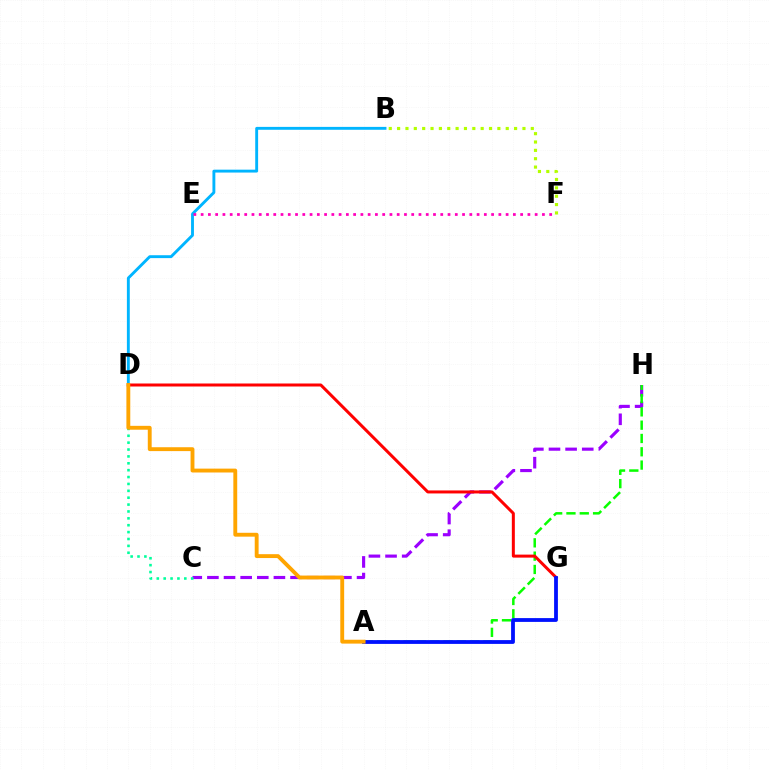{('C', 'H'): [{'color': '#9b00ff', 'line_style': 'dashed', 'thickness': 2.26}], ('C', 'D'): [{'color': '#00ff9d', 'line_style': 'dotted', 'thickness': 1.87}], ('B', 'D'): [{'color': '#00b5ff', 'line_style': 'solid', 'thickness': 2.08}], ('A', 'H'): [{'color': '#08ff00', 'line_style': 'dashed', 'thickness': 1.81}], ('D', 'G'): [{'color': '#ff0000', 'line_style': 'solid', 'thickness': 2.16}], ('B', 'F'): [{'color': '#b3ff00', 'line_style': 'dotted', 'thickness': 2.27}], ('A', 'G'): [{'color': '#0010ff', 'line_style': 'solid', 'thickness': 2.73}], ('A', 'D'): [{'color': '#ffa500', 'line_style': 'solid', 'thickness': 2.79}], ('E', 'F'): [{'color': '#ff00bd', 'line_style': 'dotted', 'thickness': 1.97}]}